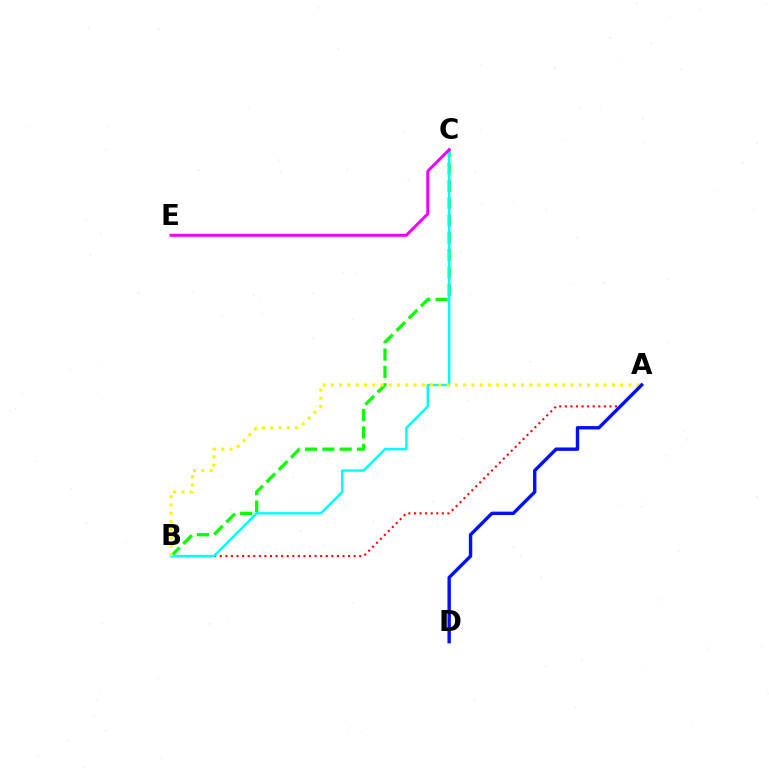{('A', 'B'): [{'color': '#ff0000', 'line_style': 'dotted', 'thickness': 1.51}, {'color': '#fcf500', 'line_style': 'dotted', 'thickness': 2.25}], ('B', 'C'): [{'color': '#08ff00', 'line_style': 'dashed', 'thickness': 2.36}, {'color': '#00fff6', 'line_style': 'solid', 'thickness': 1.76}], ('A', 'D'): [{'color': '#0010ff', 'line_style': 'solid', 'thickness': 2.45}], ('C', 'E'): [{'color': '#ee00ff', 'line_style': 'solid', 'thickness': 2.16}]}